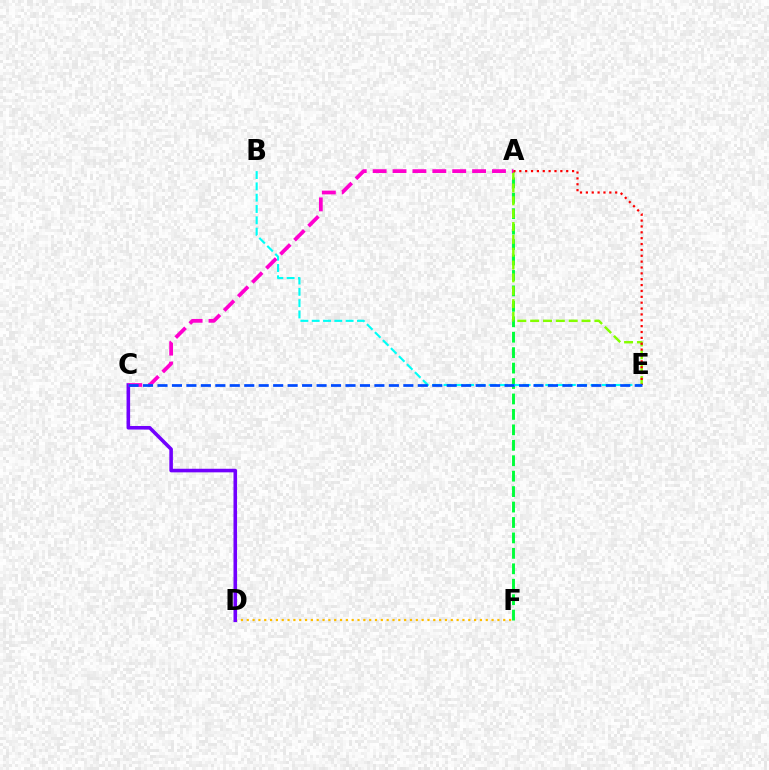{('D', 'F'): [{'color': '#ffbd00', 'line_style': 'dotted', 'thickness': 1.58}], ('A', 'F'): [{'color': '#00ff39', 'line_style': 'dashed', 'thickness': 2.1}], ('A', 'E'): [{'color': '#84ff00', 'line_style': 'dashed', 'thickness': 1.75}, {'color': '#ff0000', 'line_style': 'dotted', 'thickness': 1.59}], ('C', 'D'): [{'color': '#7200ff', 'line_style': 'solid', 'thickness': 2.58}], ('A', 'C'): [{'color': '#ff00cf', 'line_style': 'dashed', 'thickness': 2.7}], ('B', 'E'): [{'color': '#00fff6', 'line_style': 'dashed', 'thickness': 1.54}], ('C', 'E'): [{'color': '#004bff', 'line_style': 'dashed', 'thickness': 1.96}]}